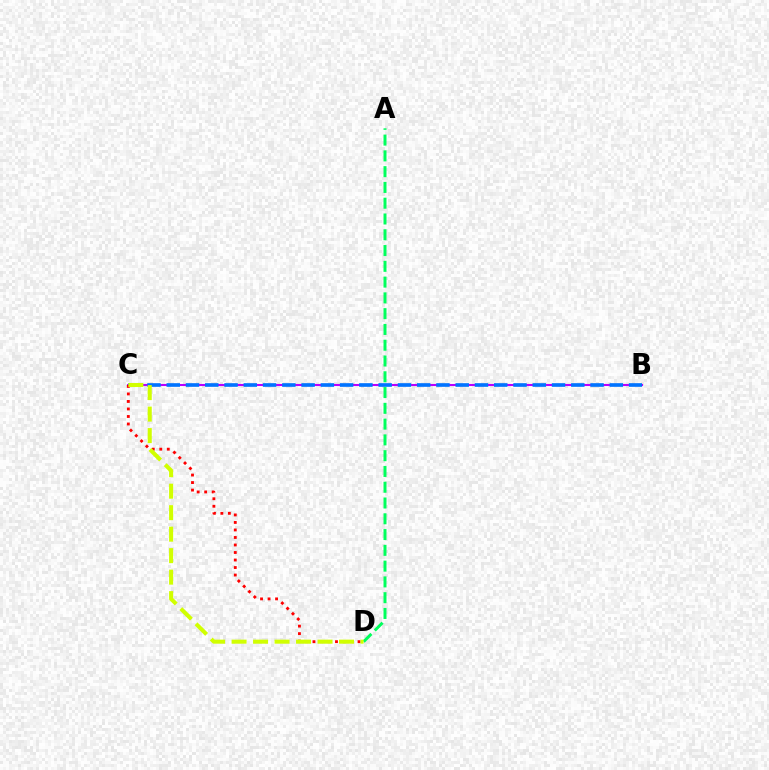{('B', 'C'): [{'color': '#b900ff', 'line_style': 'solid', 'thickness': 1.51}, {'color': '#0074ff', 'line_style': 'dashed', 'thickness': 2.62}], ('C', 'D'): [{'color': '#ff0000', 'line_style': 'dotted', 'thickness': 2.04}, {'color': '#d1ff00', 'line_style': 'dashed', 'thickness': 2.92}], ('A', 'D'): [{'color': '#00ff5c', 'line_style': 'dashed', 'thickness': 2.14}]}